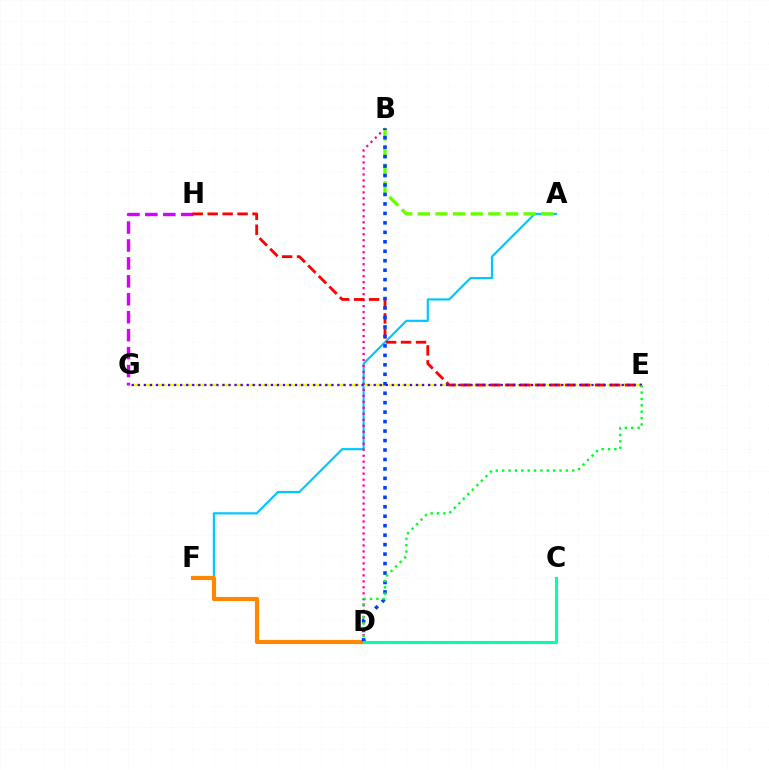{('G', 'H'): [{'color': '#d600ff', 'line_style': 'dashed', 'thickness': 2.44}], ('A', 'F'): [{'color': '#00c7ff', 'line_style': 'solid', 'thickness': 1.56}], ('E', 'G'): [{'color': '#eeff00', 'line_style': 'dashed', 'thickness': 1.75}, {'color': '#4f00ff', 'line_style': 'dotted', 'thickness': 1.64}], ('D', 'F'): [{'color': '#ff8800', 'line_style': 'solid', 'thickness': 2.99}], ('B', 'D'): [{'color': '#ff00a0', 'line_style': 'dotted', 'thickness': 1.63}, {'color': '#003fff', 'line_style': 'dotted', 'thickness': 2.57}], ('E', 'H'): [{'color': '#ff0000', 'line_style': 'dashed', 'thickness': 2.03}], ('A', 'B'): [{'color': '#66ff00', 'line_style': 'dashed', 'thickness': 2.39}], ('C', 'D'): [{'color': '#00ffaf', 'line_style': 'solid', 'thickness': 2.23}], ('D', 'E'): [{'color': '#00ff27', 'line_style': 'dotted', 'thickness': 1.73}]}